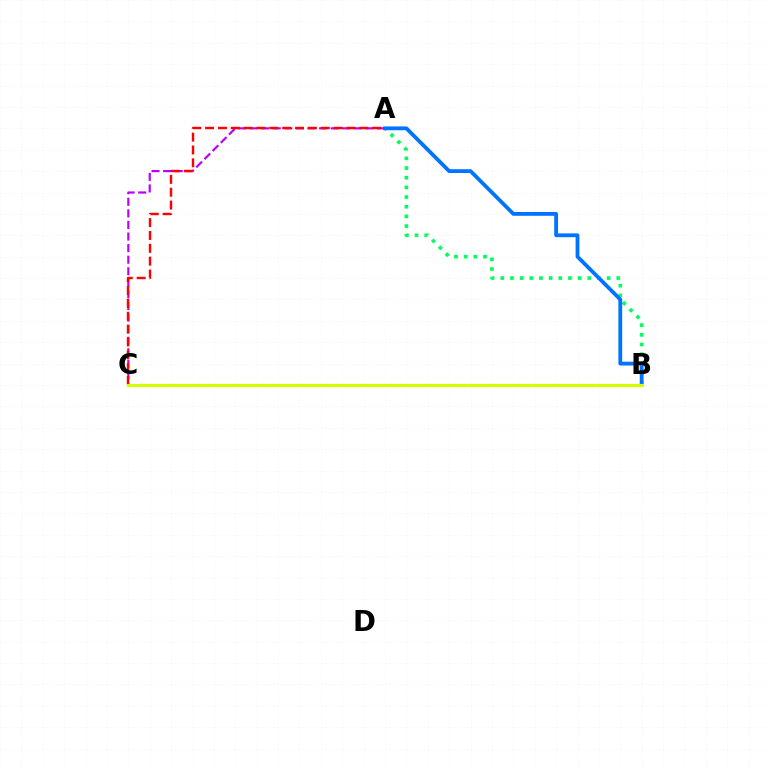{('A', 'B'): [{'color': '#00ff5c', 'line_style': 'dotted', 'thickness': 2.63}, {'color': '#0074ff', 'line_style': 'solid', 'thickness': 2.74}], ('A', 'C'): [{'color': '#b900ff', 'line_style': 'dashed', 'thickness': 1.57}, {'color': '#ff0000', 'line_style': 'dashed', 'thickness': 1.75}], ('B', 'C'): [{'color': '#d1ff00', 'line_style': 'solid', 'thickness': 2.26}]}